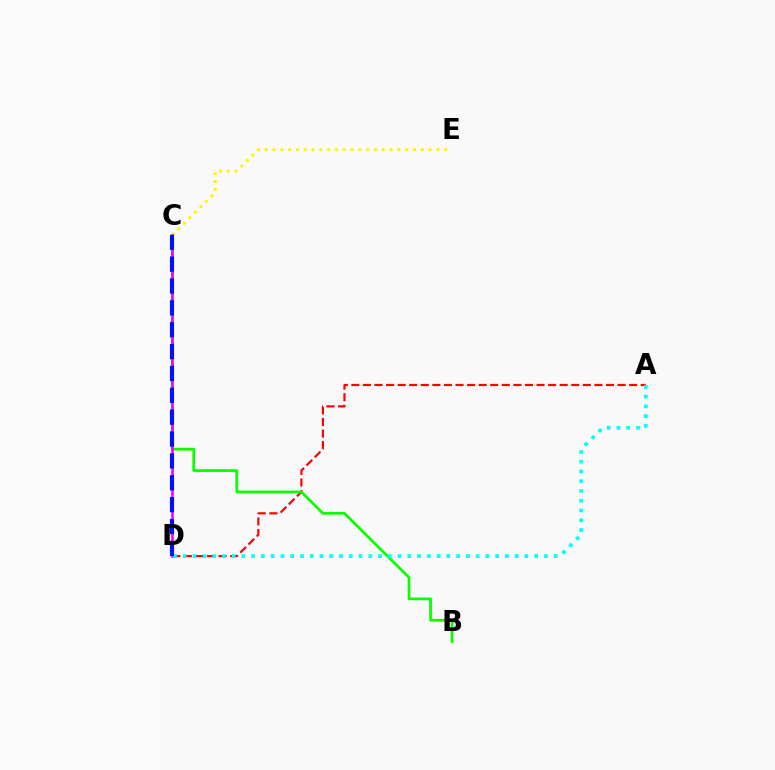{('A', 'D'): [{'color': '#ff0000', 'line_style': 'dashed', 'thickness': 1.57}, {'color': '#00fff6', 'line_style': 'dotted', 'thickness': 2.65}], ('C', 'E'): [{'color': '#fcf500', 'line_style': 'dotted', 'thickness': 2.12}], ('B', 'C'): [{'color': '#08ff00', 'line_style': 'solid', 'thickness': 1.96}], ('C', 'D'): [{'color': '#ee00ff', 'line_style': 'solid', 'thickness': 1.86}, {'color': '#0010ff', 'line_style': 'dashed', 'thickness': 2.97}]}